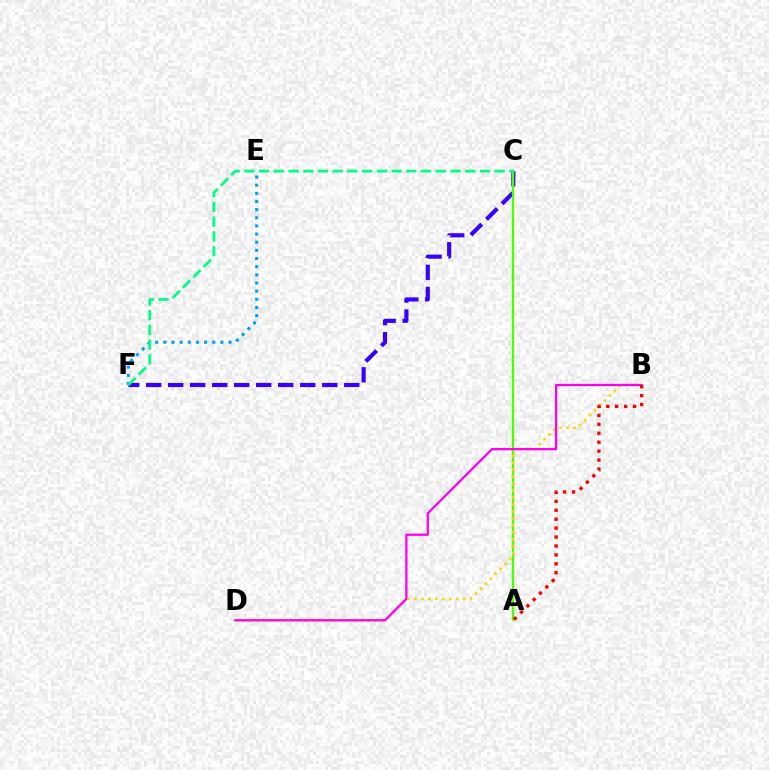{('C', 'F'): [{'color': '#3700ff', 'line_style': 'dashed', 'thickness': 2.99}, {'color': '#00ff86', 'line_style': 'dashed', 'thickness': 2.0}], ('A', 'C'): [{'color': '#4fff00', 'line_style': 'solid', 'thickness': 1.7}], ('B', 'D'): [{'color': '#ffd500', 'line_style': 'dotted', 'thickness': 1.89}, {'color': '#ff00ed', 'line_style': 'solid', 'thickness': 1.64}], ('E', 'F'): [{'color': '#009eff', 'line_style': 'dotted', 'thickness': 2.21}], ('A', 'B'): [{'color': '#ff0000', 'line_style': 'dotted', 'thickness': 2.43}]}